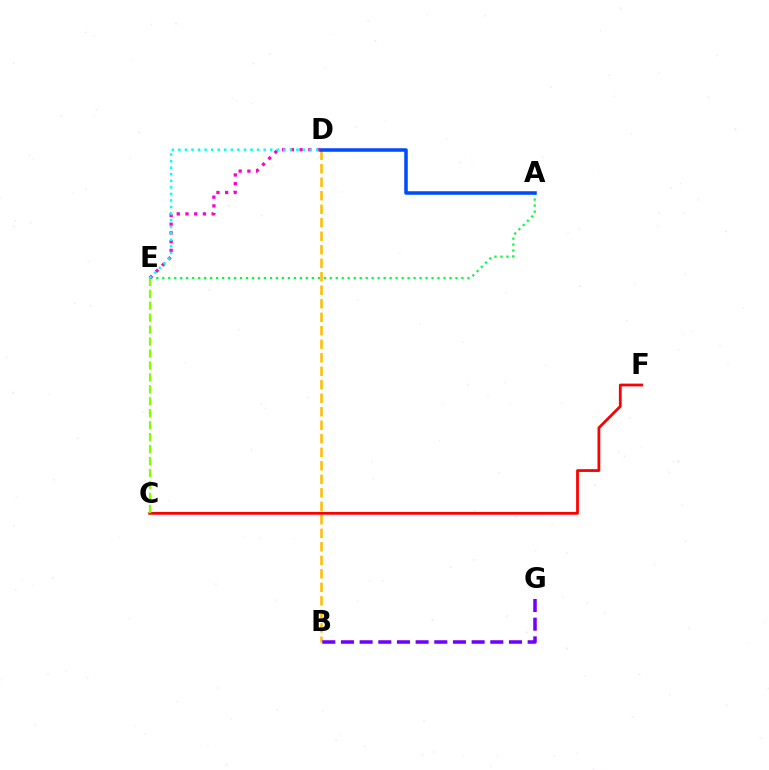{('B', 'D'): [{'color': '#ffbd00', 'line_style': 'dashed', 'thickness': 1.83}], ('B', 'G'): [{'color': '#7200ff', 'line_style': 'dashed', 'thickness': 2.54}], ('A', 'E'): [{'color': '#00ff39', 'line_style': 'dotted', 'thickness': 1.63}], ('C', 'F'): [{'color': '#ff0000', 'line_style': 'solid', 'thickness': 2.0}], ('C', 'E'): [{'color': '#84ff00', 'line_style': 'dashed', 'thickness': 1.62}], ('A', 'D'): [{'color': '#004bff', 'line_style': 'solid', 'thickness': 2.55}], ('D', 'E'): [{'color': '#ff00cf', 'line_style': 'dotted', 'thickness': 2.37}, {'color': '#00fff6', 'line_style': 'dotted', 'thickness': 1.78}]}